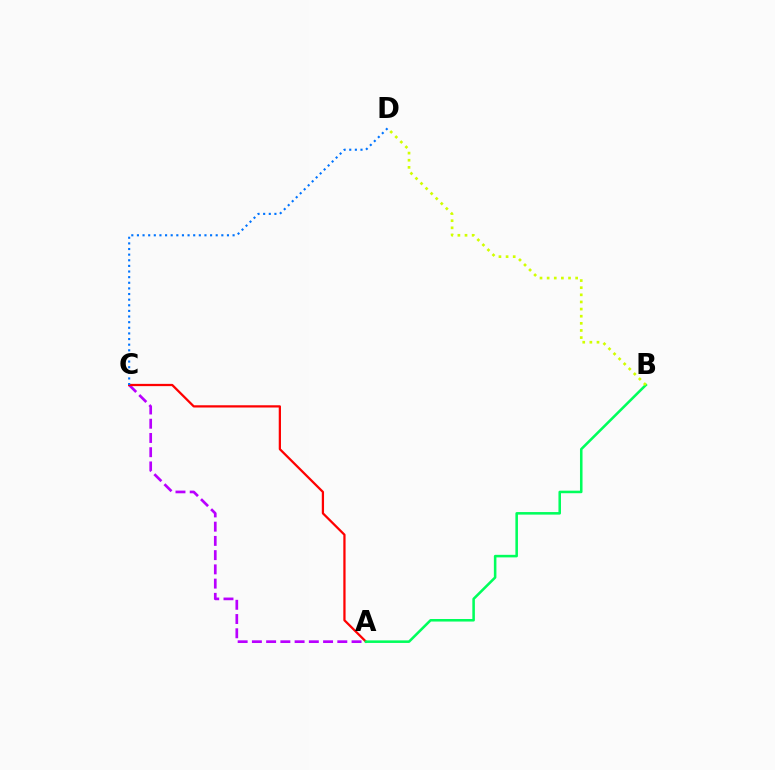{('A', 'C'): [{'color': '#b900ff', 'line_style': 'dashed', 'thickness': 1.93}, {'color': '#ff0000', 'line_style': 'solid', 'thickness': 1.62}], ('A', 'B'): [{'color': '#00ff5c', 'line_style': 'solid', 'thickness': 1.83}], ('B', 'D'): [{'color': '#d1ff00', 'line_style': 'dotted', 'thickness': 1.94}], ('C', 'D'): [{'color': '#0074ff', 'line_style': 'dotted', 'thickness': 1.53}]}